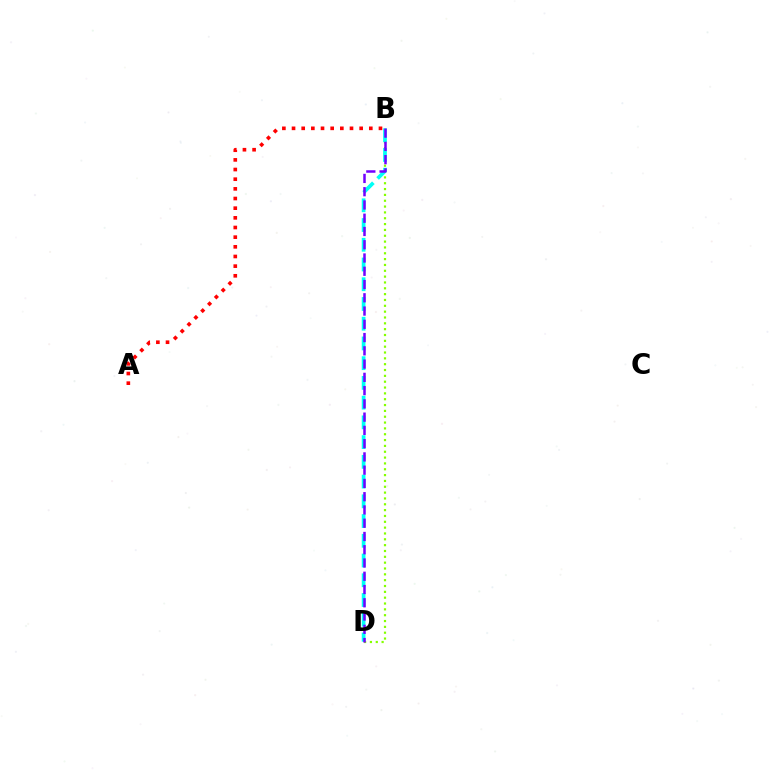{('B', 'D'): [{'color': '#84ff00', 'line_style': 'dotted', 'thickness': 1.59}, {'color': '#00fff6', 'line_style': 'dashed', 'thickness': 2.68}, {'color': '#7200ff', 'line_style': 'dashed', 'thickness': 1.8}], ('A', 'B'): [{'color': '#ff0000', 'line_style': 'dotted', 'thickness': 2.62}]}